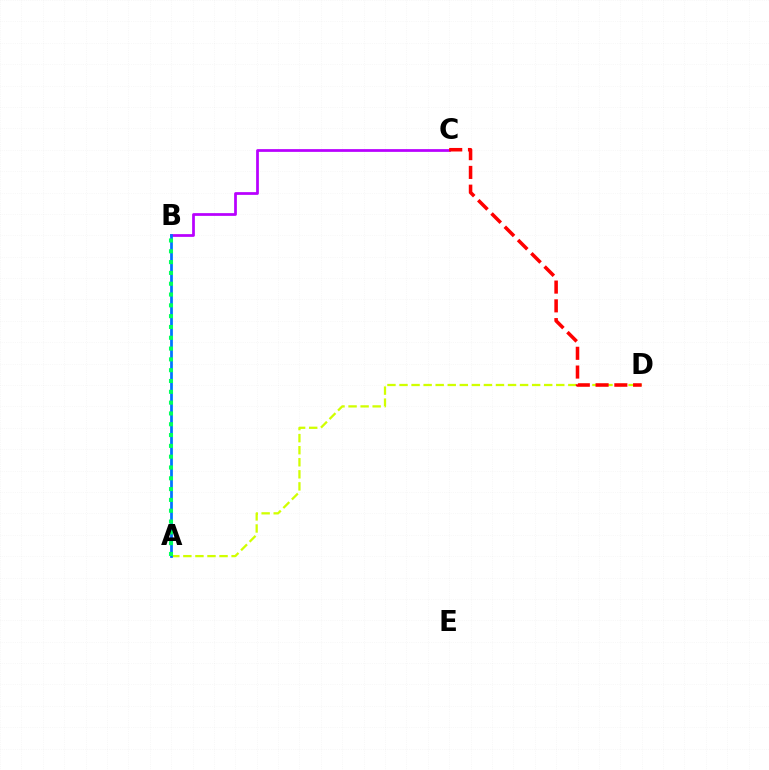{('B', 'C'): [{'color': '#b900ff', 'line_style': 'solid', 'thickness': 1.97}], ('A', 'D'): [{'color': '#d1ff00', 'line_style': 'dashed', 'thickness': 1.64}], ('A', 'B'): [{'color': '#0074ff', 'line_style': 'solid', 'thickness': 1.97}, {'color': '#00ff5c', 'line_style': 'dotted', 'thickness': 2.94}], ('C', 'D'): [{'color': '#ff0000', 'line_style': 'dashed', 'thickness': 2.55}]}